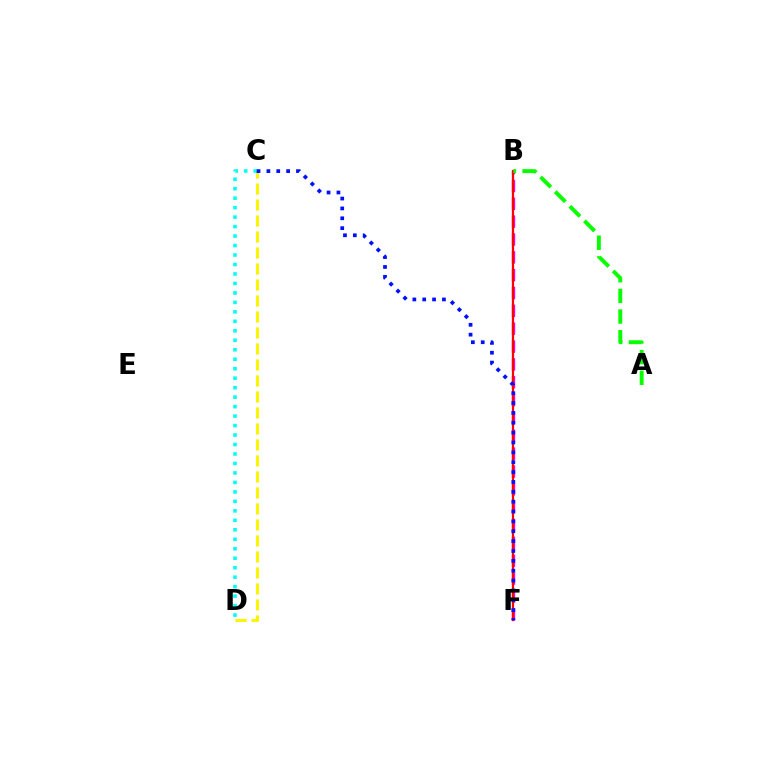{('C', 'D'): [{'color': '#fcf500', 'line_style': 'dashed', 'thickness': 2.17}, {'color': '#00fff6', 'line_style': 'dotted', 'thickness': 2.57}], ('B', 'F'): [{'color': '#ee00ff', 'line_style': 'dashed', 'thickness': 2.42}, {'color': '#ff0000', 'line_style': 'solid', 'thickness': 1.61}], ('C', 'F'): [{'color': '#0010ff', 'line_style': 'dotted', 'thickness': 2.68}], ('A', 'B'): [{'color': '#08ff00', 'line_style': 'dashed', 'thickness': 2.81}]}